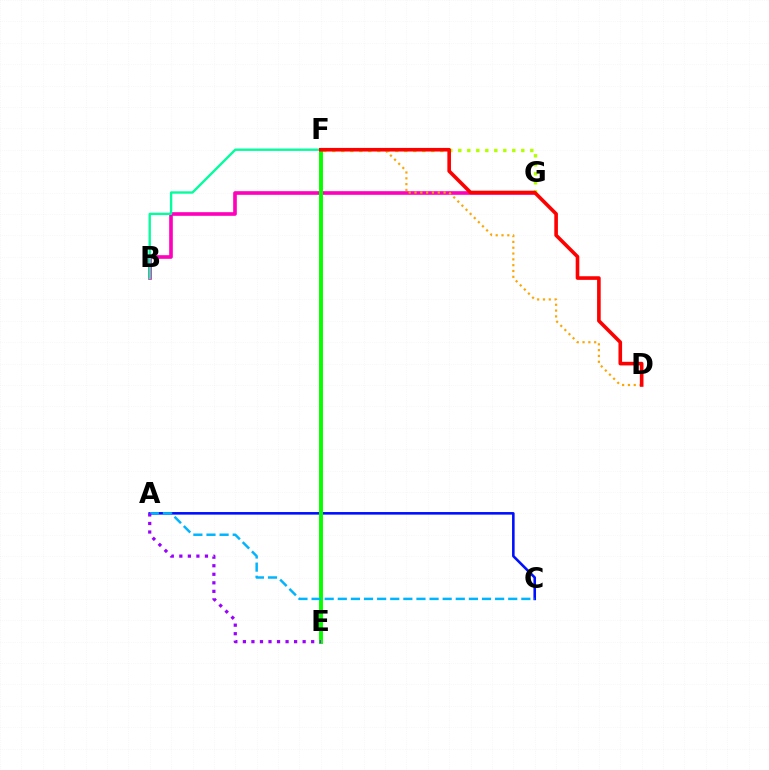{('B', 'G'): [{'color': '#ff00bd', 'line_style': 'solid', 'thickness': 2.62}], ('A', 'C'): [{'color': '#0010ff', 'line_style': 'solid', 'thickness': 1.86}, {'color': '#00b5ff', 'line_style': 'dashed', 'thickness': 1.78}], ('E', 'F'): [{'color': '#08ff00', 'line_style': 'solid', 'thickness': 2.85}], ('D', 'F'): [{'color': '#ffa500', 'line_style': 'dotted', 'thickness': 1.58}, {'color': '#ff0000', 'line_style': 'solid', 'thickness': 2.6}], ('F', 'G'): [{'color': '#b3ff00', 'line_style': 'dotted', 'thickness': 2.45}], ('B', 'F'): [{'color': '#00ff9d', 'line_style': 'solid', 'thickness': 1.69}], ('A', 'E'): [{'color': '#9b00ff', 'line_style': 'dotted', 'thickness': 2.32}]}